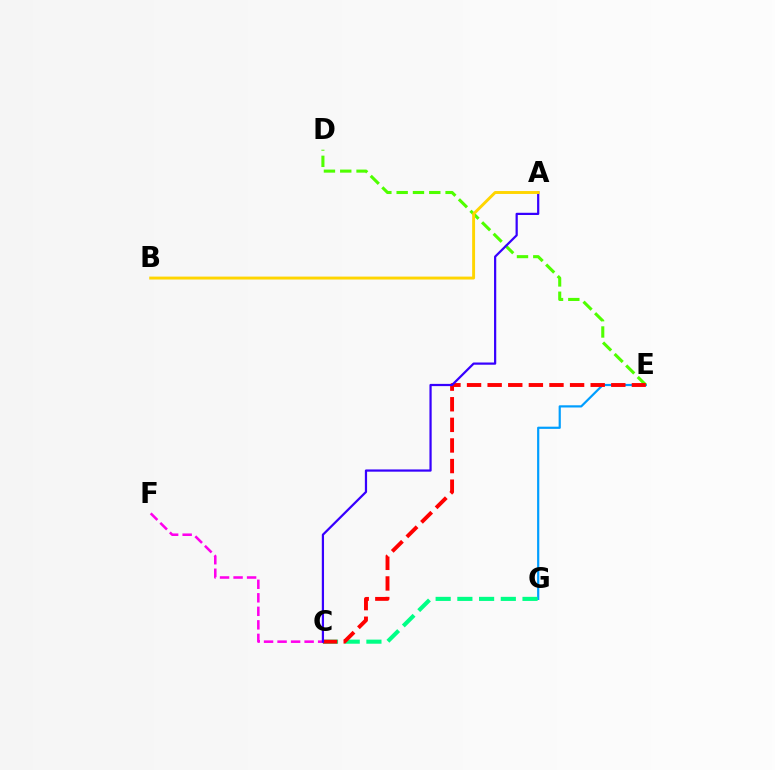{('E', 'G'): [{'color': '#009eff', 'line_style': 'solid', 'thickness': 1.58}], ('C', 'F'): [{'color': '#ff00ed', 'line_style': 'dashed', 'thickness': 1.84}], ('D', 'E'): [{'color': '#4fff00', 'line_style': 'dashed', 'thickness': 2.22}], ('C', 'G'): [{'color': '#00ff86', 'line_style': 'dashed', 'thickness': 2.95}], ('C', 'E'): [{'color': '#ff0000', 'line_style': 'dashed', 'thickness': 2.8}], ('A', 'C'): [{'color': '#3700ff', 'line_style': 'solid', 'thickness': 1.6}], ('A', 'B'): [{'color': '#ffd500', 'line_style': 'solid', 'thickness': 2.1}]}